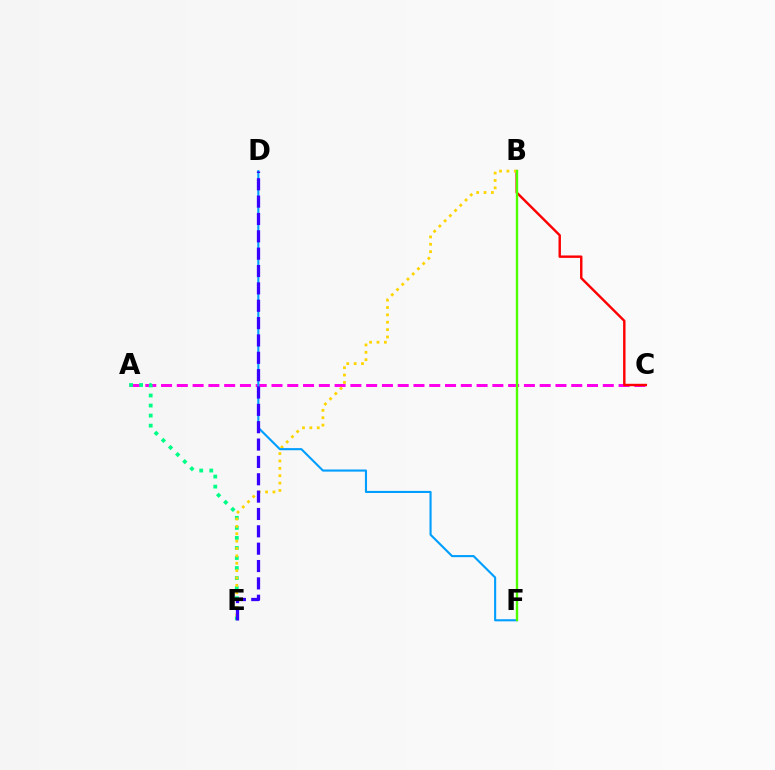{('A', 'C'): [{'color': '#ff00ed', 'line_style': 'dashed', 'thickness': 2.14}], ('A', 'E'): [{'color': '#00ff86', 'line_style': 'dotted', 'thickness': 2.73}], ('B', 'C'): [{'color': '#ff0000', 'line_style': 'solid', 'thickness': 1.74}], ('B', 'E'): [{'color': '#ffd500', 'line_style': 'dotted', 'thickness': 2.0}], ('D', 'F'): [{'color': '#009eff', 'line_style': 'solid', 'thickness': 1.52}], ('D', 'E'): [{'color': '#3700ff', 'line_style': 'dashed', 'thickness': 2.36}], ('B', 'F'): [{'color': '#4fff00', 'line_style': 'solid', 'thickness': 1.71}]}